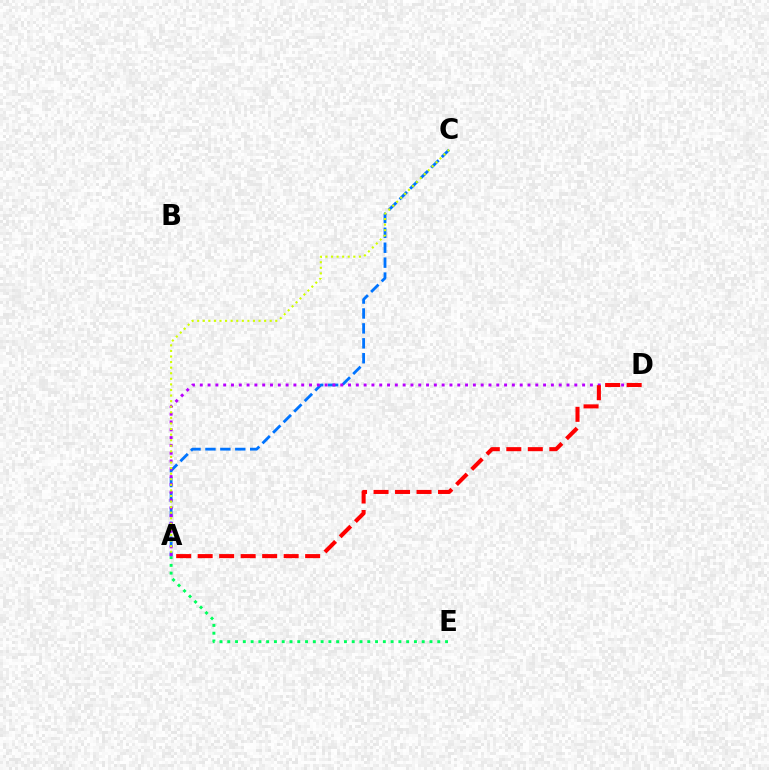{('A', 'E'): [{'color': '#00ff5c', 'line_style': 'dotted', 'thickness': 2.11}], ('A', 'C'): [{'color': '#0074ff', 'line_style': 'dashed', 'thickness': 2.03}, {'color': '#d1ff00', 'line_style': 'dotted', 'thickness': 1.52}], ('A', 'D'): [{'color': '#b900ff', 'line_style': 'dotted', 'thickness': 2.12}, {'color': '#ff0000', 'line_style': 'dashed', 'thickness': 2.92}]}